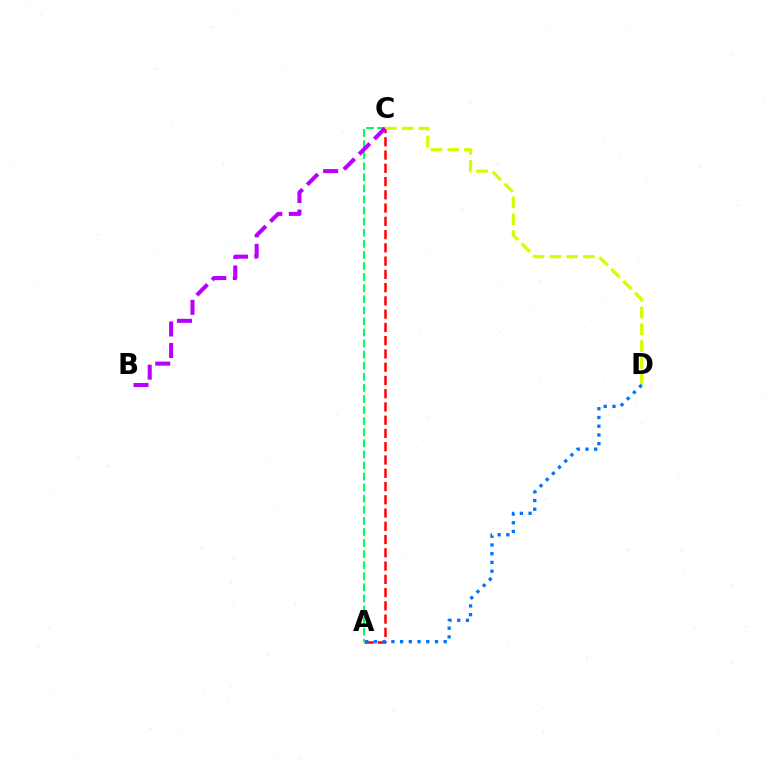{('A', 'C'): [{'color': '#ff0000', 'line_style': 'dashed', 'thickness': 1.8}, {'color': '#00ff5c', 'line_style': 'dashed', 'thickness': 1.51}], ('C', 'D'): [{'color': '#d1ff00', 'line_style': 'dashed', 'thickness': 2.27}], ('B', 'C'): [{'color': '#b900ff', 'line_style': 'dashed', 'thickness': 2.92}], ('A', 'D'): [{'color': '#0074ff', 'line_style': 'dotted', 'thickness': 2.37}]}